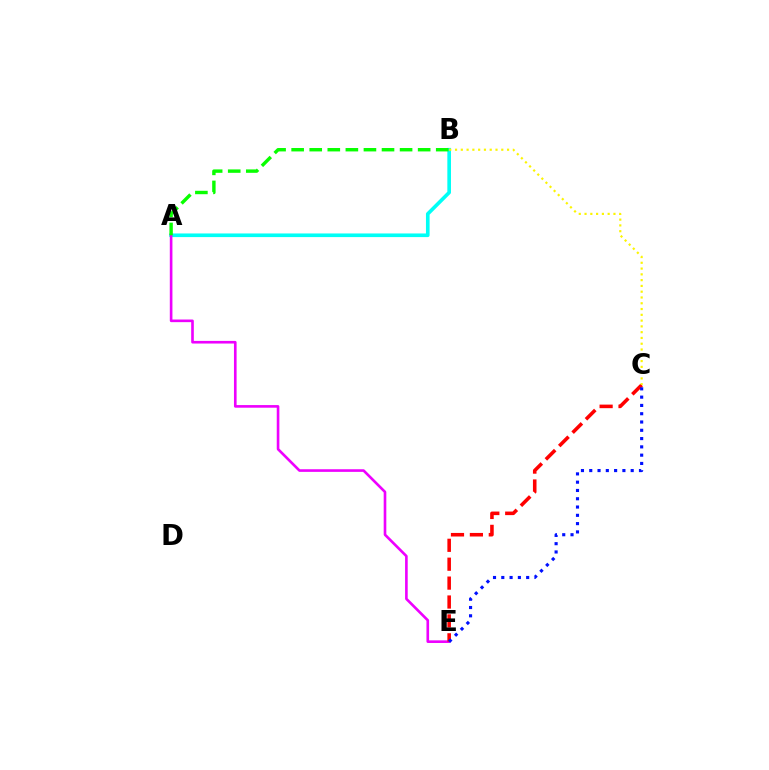{('A', 'B'): [{'color': '#00fff6', 'line_style': 'solid', 'thickness': 2.62}, {'color': '#08ff00', 'line_style': 'dashed', 'thickness': 2.46}], ('A', 'E'): [{'color': '#ee00ff', 'line_style': 'solid', 'thickness': 1.89}], ('C', 'E'): [{'color': '#ff0000', 'line_style': 'dashed', 'thickness': 2.57}, {'color': '#0010ff', 'line_style': 'dotted', 'thickness': 2.25}], ('B', 'C'): [{'color': '#fcf500', 'line_style': 'dotted', 'thickness': 1.57}]}